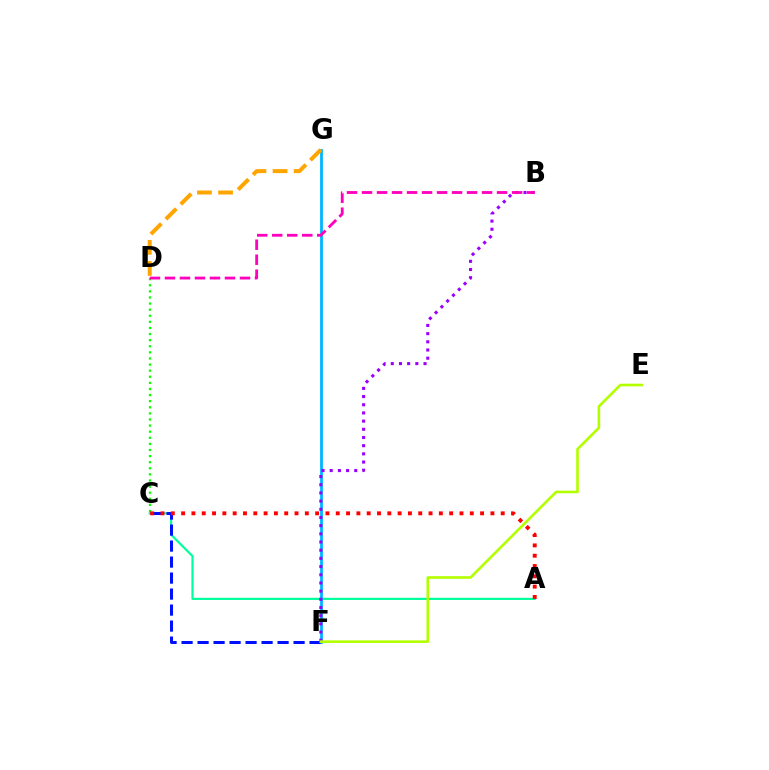{('C', 'D'): [{'color': '#08ff00', 'line_style': 'dotted', 'thickness': 1.66}], ('A', 'C'): [{'color': '#00ff9d', 'line_style': 'solid', 'thickness': 1.58}, {'color': '#ff0000', 'line_style': 'dotted', 'thickness': 2.8}], ('F', 'G'): [{'color': '#00b5ff', 'line_style': 'solid', 'thickness': 2.02}], ('B', 'F'): [{'color': '#9b00ff', 'line_style': 'dotted', 'thickness': 2.22}], ('D', 'G'): [{'color': '#ffa500', 'line_style': 'dashed', 'thickness': 2.87}], ('B', 'D'): [{'color': '#ff00bd', 'line_style': 'dashed', 'thickness': 2.04}], ('C', 'F'): [{'color': '#0010ff', 'line_style': 'dashed', 'thickness': 2.17}], ('E', 'F'): [{'color': '#b3ff00', 'line_style': 'solid', 'thickness': 1.89}]}